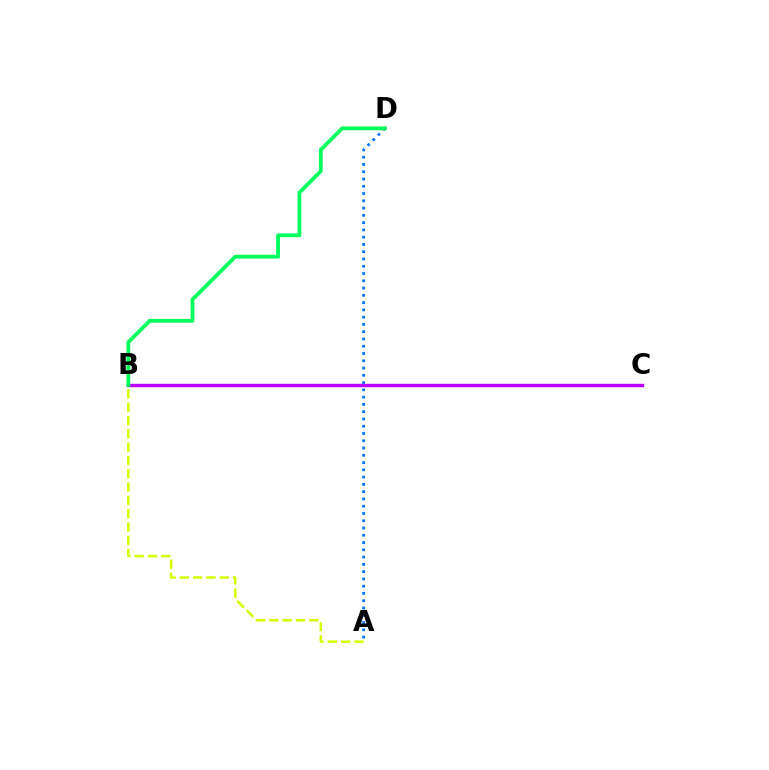{('B', 'C'): [{'color': '#ff0000', 'line_style': 'solid', 'thickness': 1.82}, {'color': '#b900ff', 'line_style': 'solid', 'thickness': 2.45}], ('A', 'D'): [{'color': '#0074ff', 'line_style': 'dotted', 'thickness': 1.98}], ('A', 'B'): [{'color': '#d1ff00', 'line_style': 'dashed', 'thickness': 1.81}], ('B', 'D'): [{'color': '#00ff5c', 'line_style': 'solid', 'thickness': 2.72}]}